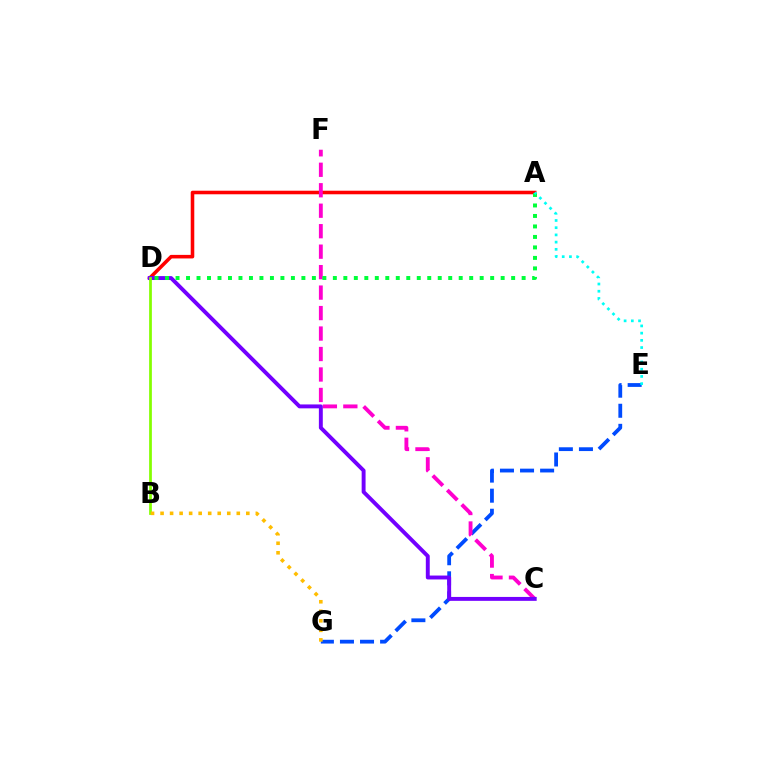{('A', 'D'): [{'color': '#ff0000', 'line_style': 'solid', 'thickness': 2.56}, {'color': '#00ff39', 'line_style': 'dotted', 'thickness': 2.85}], ('E', 'G'): [{'color': '#004bff', 'line_style': 'dashed', 'thickness': 2.73}], ('C', 'F'): [{'color': '#ff00cf', 'line_style': 'dashed', 'thickness': 2.78}], ('C', 'D'): [{'color': '#7200ff', 'line_style': 'solid', 'thickness': 2.82}], ('B', 'D'): [{'color': '#84ff00', 'line_style': 'solid', 'thickness': 1.97}], ('A', 'E'): [{'color': '#00fff6', 'line_style': 'dotted', 'thickness': 1.96}], ('B', 'G'): [{'color': '#ffbd00', 'line_style': 'dotted', 'thickness': 2.59}]}